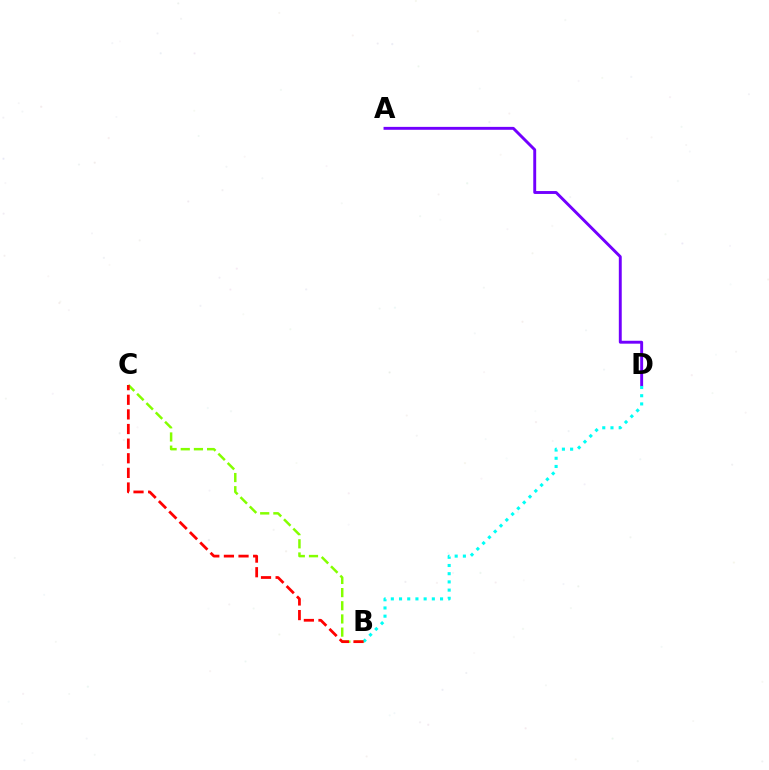{('A', 'D'): [{'color': '#7200ff', 'line_style': 'solid', 'thickness': 2.1}], ('B', 'C'): [{'color': '#84ff00', 'line_style': 'dashed', 'thickness': 1.79}, {'color': '#ff0000', 'line_style': 'dashed', 'thickness': 1.99}], ('B', 'D'): [{'color': '#00fff6', 'line_style': 'dotted', 'thickness': 2.23}]}